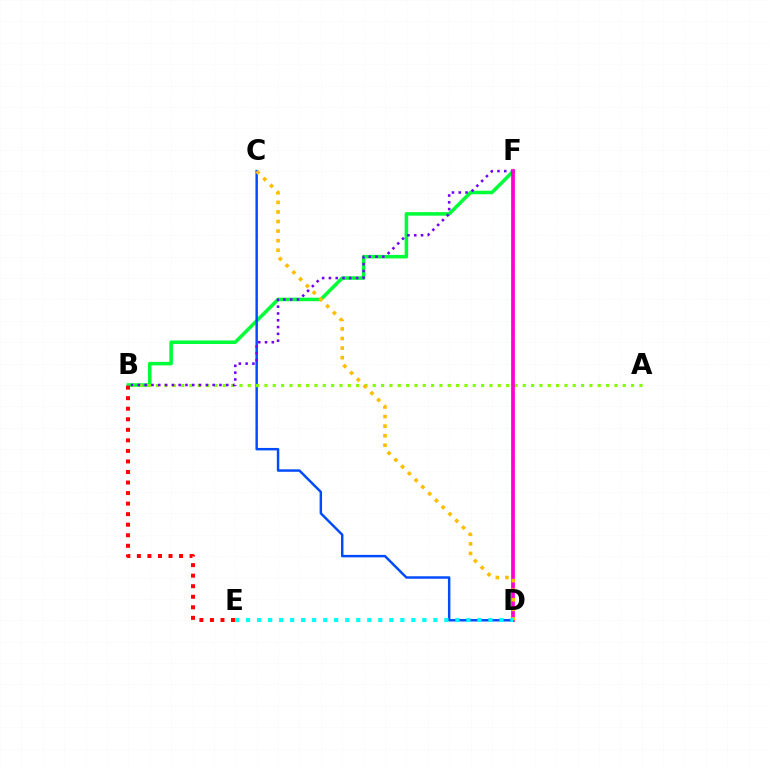{('B', 'F'): [{'color': '#00ff39', 'line_style': 'solid', 'thickness': 2.55}, {'color': '#7200ff', 'line_style': 'dotted', 'thickness': 1.85}], ('B', 'E'): [{'color': '#ff0000', 'line_style': 'dotted', 'thickness': 2.86}], ('C', 'D'): [{'color': '#004bff', 'line_style': 'solid', 'thickness': 1.77}, {'color': '#ffbd00', 'line_style': 'dotted', 'thickness': 2.6}], ('A', 'B'): [{'color': '#84ff00', 'line_style': 'dotted', 'thickness': 2.26}], ('D', 'F'): [{'color': '#ff00cf', 'line_style': 'solid', 'thickness': 2.68}], ('D', 'E'): [{'color': '#00fff6', 'line_style': 'dotted', 'thickness': 2.99}]}